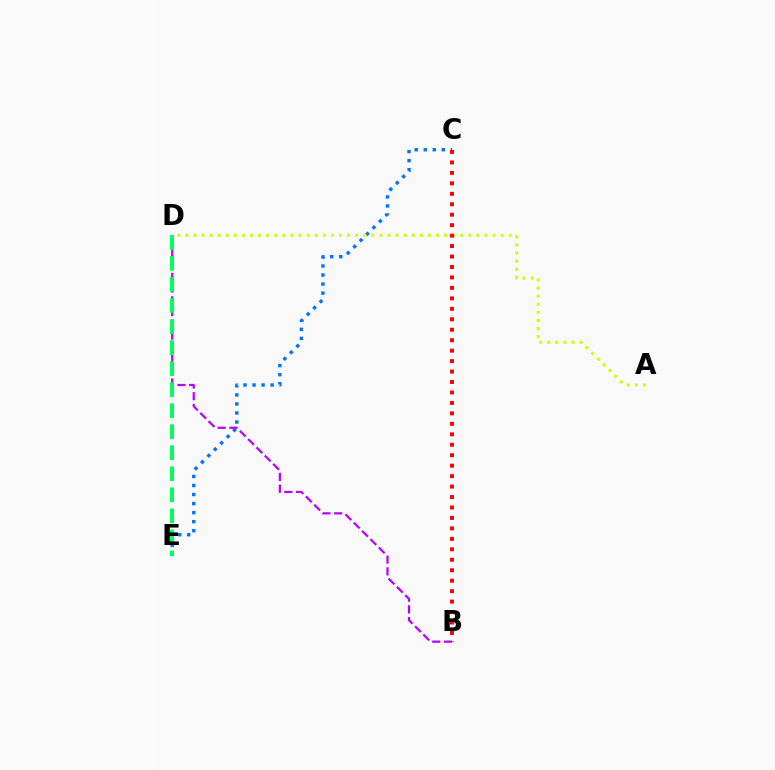{('C', 'E'): [{'color': '#0074ff', 'line_style': 'dotted', 'thickness': 2.46}], ('A', 'D'): [{'color': '#d1ff00', 'line_style': 'dotted', 'thickness': 2.2}], ('B', 'D'): [{'color': '#b900ff', 'line_style': 'dashed', 'thickness': 1.59}], ('D', 'E'): [{'color': '#00ff5c', 'line_style': 'dashed', 'thickness': 2.86}], ('B', 'C'): [{'color': '#ff0000', 'line_style': 'dotted', 'thickness': 2.84}]}